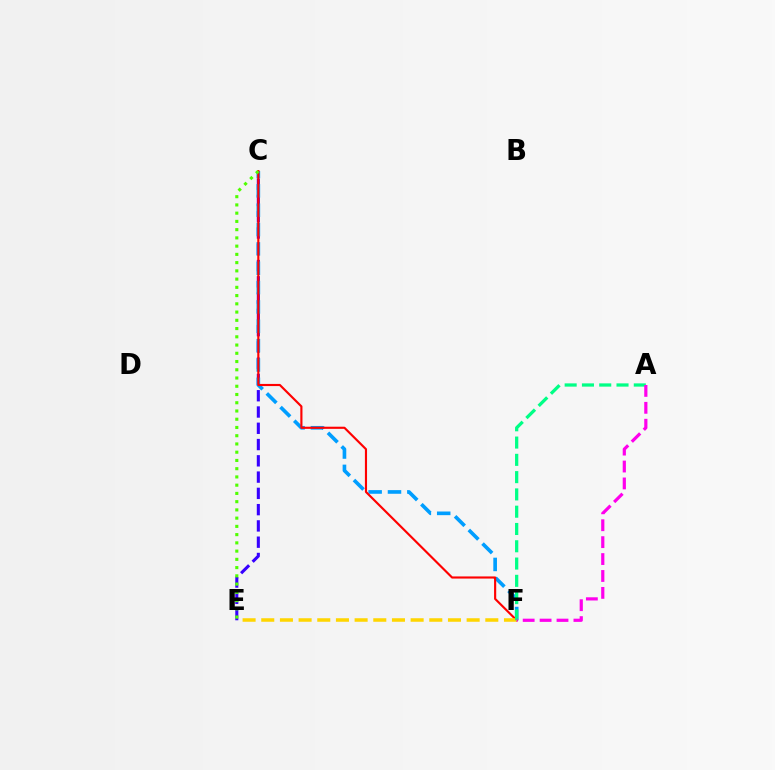{('C', 'E'): [{'color': '#3700ff', 'line_style': 'dashed', 'thickness': 2.21}, {'color': '#4fff00', 'line_style': 'dotted', 'thickness': 2.24}], ('C', 'F'): [{'color': '#009eff', 'line_style': 'dashed', 'thickness': 2.63}, {'color': '#ff0000', 'line_style': 'solid', 'thickness': 1.54}], ('E', 'F'): [{'color': '#ffd500', 'line_style': 'dashed', 'thickness': 2.54}], ('A', 'F'): [{'color': '#00ff86', 'line_style': 'dashed', 'thickness': 2.35}, {'color': '#ff00ed', 'line_style': 'dashed', 'thickness': 2.3}]}